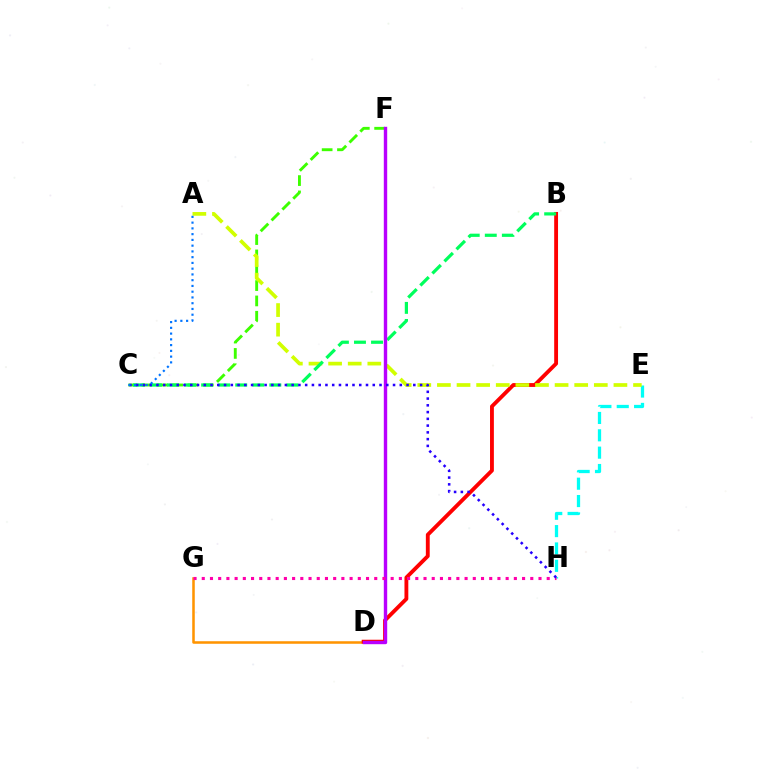{('D', 'G'): [{'color': '#ff9400', 'line_style': 'solid', 'thickness': 1.83}], ('B', 'D'): [{'color': '#ff0000', 'line_style': 'solid', 'thickness': 2.77}], ('E', 'H'): [{'color': '#00fff6', 'line_style': 'dashed', 'thickness': 2.36}], ('C', 'F'): [{'color': '#3dff00', 'line_style': 'dashed', 'thickness': 2.08}], ('A', 'E'): [{'color': '#d1ff00', 'line_style': 'dashed', 'thickness': 2.66}], ('B', 'C'): [{'color': '#00ff5c', 'line_style': 'dashed', 'thickness': 2.32}], ('D', 'F'): [{'color': '#b900ff', 'line_style': 'solid', 'thickness': 2.45}], ('G', 'H'): [{'color': '#ff00ac', 'line_style': 'dotted', 'thickness': 2.23}], ('C', 'H'): [{'color': '#2500ff', 'line_style': 'dotted', 'thickness': 1.84}], ('A', 'C'): [{'color': '#0074ff', 'line_style': 'dotted', 'thickness': 1.56}]}